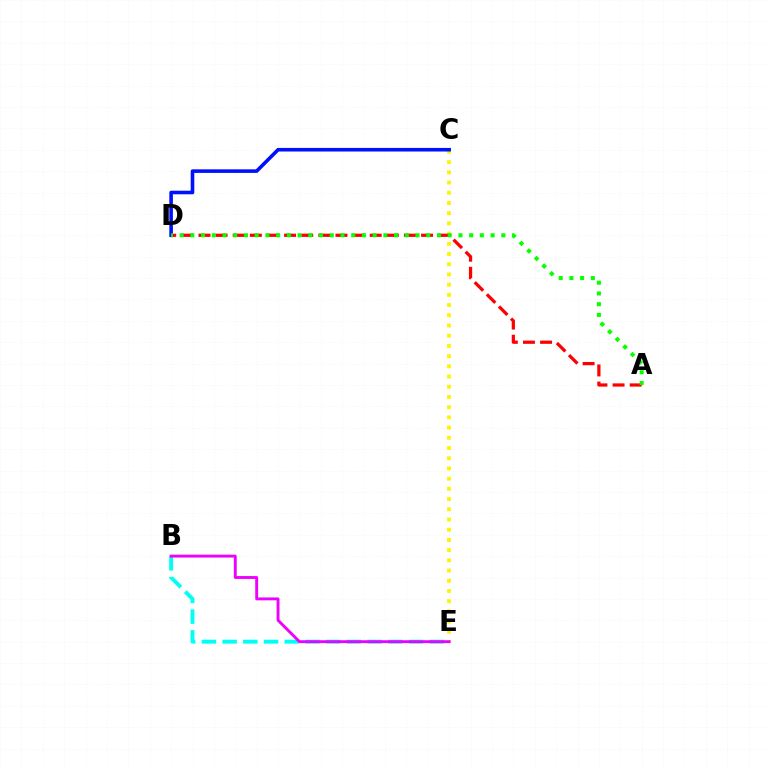{('C', 'E'): [{'color': '#fcf500', 'line_style': 'dotted', 'thickness': 2.77}], ('A', 'D'): [{'color': '#ff0000', 'line_style': 'dashed', 'thickness': 2.33}, {'color': '#08ff00', 'line_style': 'dotted', 'thickness': 2.91}], ('C', 'D'): [{'color': '#0010ff', 'line_style': 'solid', 'thickness': 2.59}], ('B', 'E'): [{'color': '#00fff6', 'line_style': 'dashed', 'thickness': 2.81}, {'color': '#ee00ff', 'line_style': 'solid', 'thickness': 2.07}]}